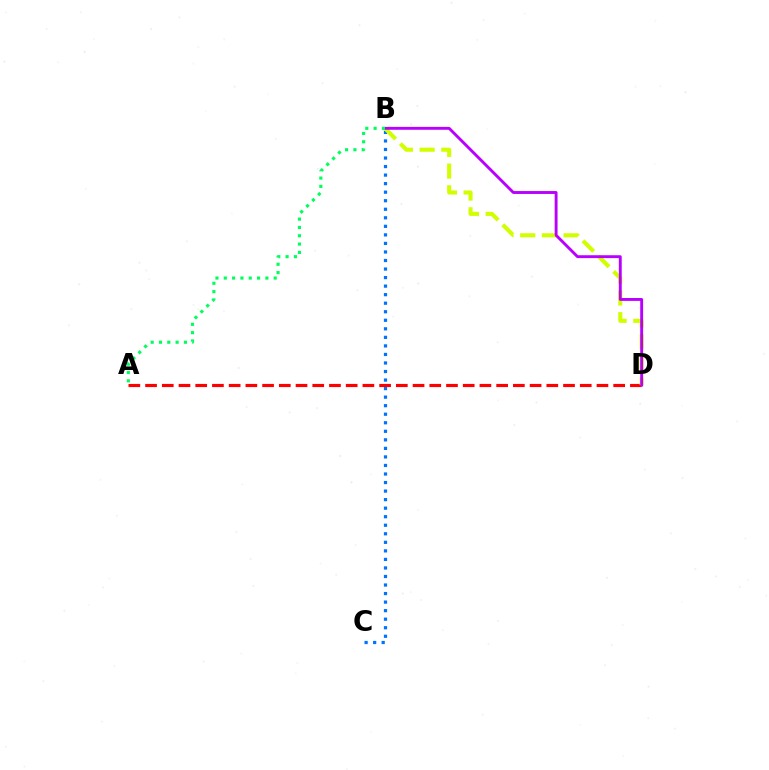{('A', 'D'): [{'color': '#ff0000', 'line_style': 'dashed', 'thickness': 2.27}], ('B', 'C'): [{'color': '#0074ff', 'line_style': 'dotted', 'thickness': 2.32}], ('B', 'D'): [{'color': '#d1ff00', 'line_style': 'dashed', 'thickness': 2.95}, {'color': '#b900ff', 'line_style': 'solid', 'thickness': 2.08}], ('A', 'B'): [{'color': '#00ff5c', 'line_style': 'dotted', 'thickness': 2.26}]}